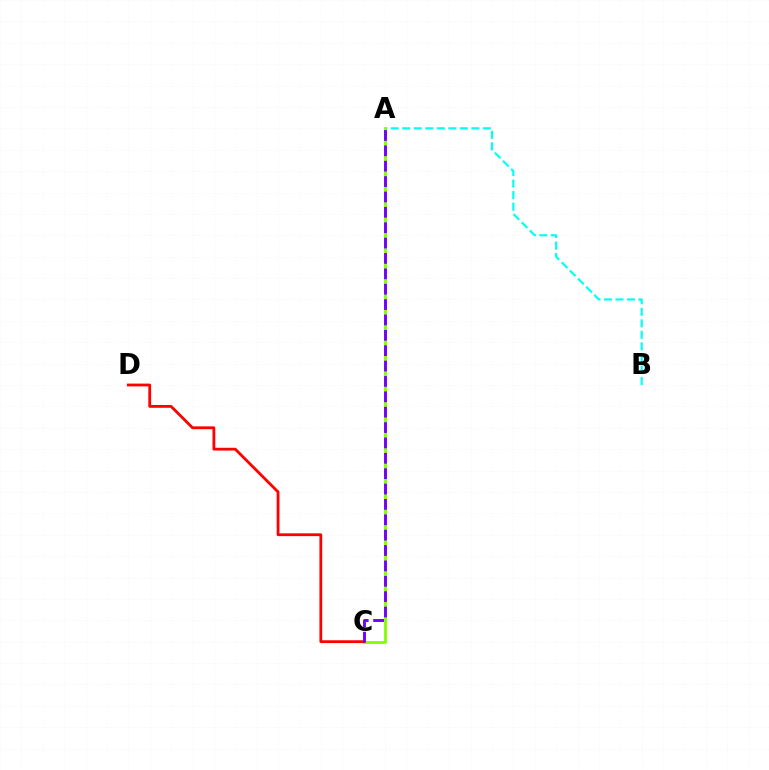{('A', 'B'): [{'color': '#00fff6', 'line_style': 'dashed', 'thickness': 1.57}], ('A', 'C'): [{'color': '#84ff00', 'line_style': 'solid', 'thickness': 2.07}, {'color': '#7200ff', 'line_style': 'dashed', 'thickness': 2.09}], ('C', 'D'): [{'color': '#ff0000', 'line_style': 'solid', 'thickness': 2.02}]}